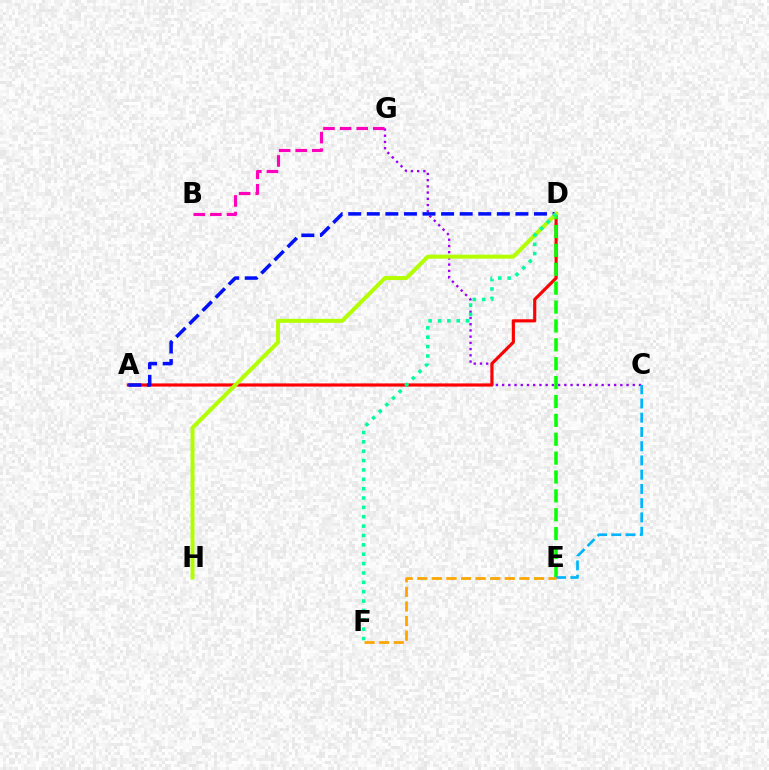{('C', 'G'): [{'color': '#9b00ff', 'line_style': 'dotted', 'thickness': 1.69}], ('A', 'D'): [{'color': '#ff0000', 'line_style': 'solid', 'thickness': 2.28}, {'color': '#0010ff', 'line_style': 'dashed', 'thickness': 2.52}], ('B', 'G'): [{'color': '#ff00bd', 'line_style': 'dashed', 'thickness': 2.25}], ('D', 'E'): [{'color': '#08ff00', 'line_style': 'dashed', 'thickness': 2.57}], ('D', 'H'): [{'color': '#b3ff00', 'line_style': 'solid', 'thickness': 2.88}], ('C', 'E'): [{'color': '#00b5ff', 'line_style': 'dashed', 'thickness': 1.93}], ('E', 'F'): [{'color': '#ffa500', 'line_style': 'dashed', 'thickness': 1.98}], ('D', 'F'): [{'color': '#00ff9d', 'line_style': 'dotted', 'thickness': 2.55}]}